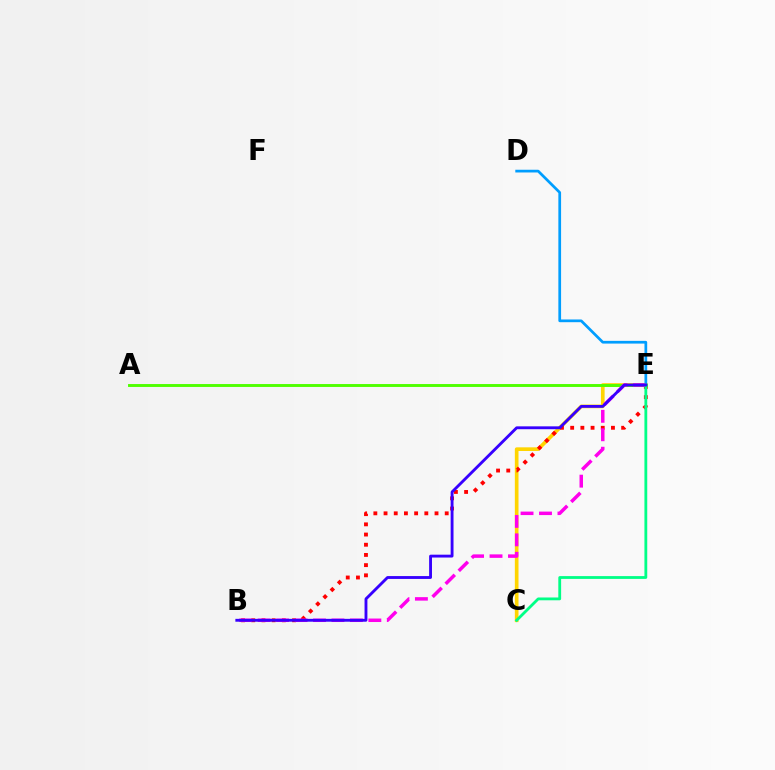{('C', 'E'): [{'color': '#ffd500', 'line_style': 'solid', 'thickness': 2.64}, {'color': '#00ff86', 'line_style': 'solid', 'thickness': 2.02}], ('B', 'E'): [{'color': '#ff0000', 'line_style': 'dotted', 'thickness': 2.77}, {'color': '#ff00ed', 'line_style': 'dashed', 'thickness': 2.51}, {'color': '#3700ff', 'line_style': 'solid', 'thickness': 2.06}], ('A', 'E'): [{'color': '#4fff00', 'line_style': 'solid', 'thickness': 2.09}], ('D', 'E'): [{'color': '#009eff', 'line_style': 'solid', 'thickness': 1.96}]}